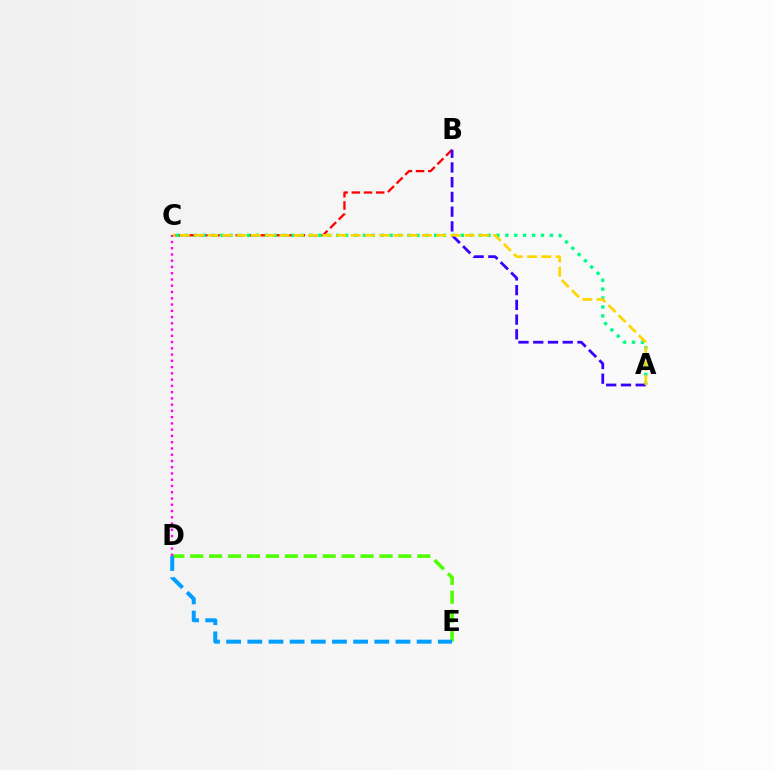{('D', 'E'): [{'color': '#4fff00', 'line_style': 'dashed', 'thickness': 2.57}, {'color': '#009eff', 'line_style': 'dashed', 'thickness': 2.88}], ('B', 'C'): [{'color': '#ff0000', 'line_style': 'dashed', 'thickness': 1.66}], ('A', 'C'): [{'color': '#00ff86', 'line_style': 'dotted', 'thickness': 2.42}, {'color': '#ffd500', 'line_style': 'dashed', 'thickness': 1.94}], ('A', 'B'): [{'color': '#3700ff', 'line_style': 'dashed', 'thickness': 2.0}], ('C', 'D'): [{'color': '#ff00ed', 'line_style': 'dotted', 'thickness': 1.7}]}